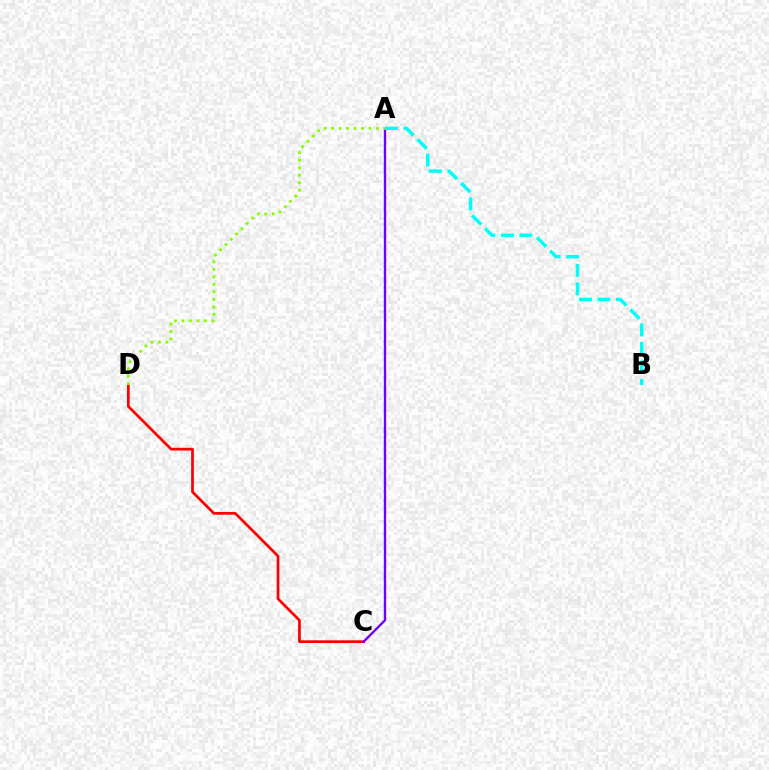{('C', 'D'): [{'color': '#ff0000', 'line_style': 'solid', 'thickness': 1.96}], ('A', 'C'): [{'color': '#7200ff', 'line_style': 'solid', 'thickness': 1.69}], ('A', 'B'): [{'color': '#00fff6', 'line_style': 'dashed', 'thickness': 2.52}], ('A', 'D'): [{'color': '#84ff00', 'line_style': 'dotted', 'thickness': 2.03}]}